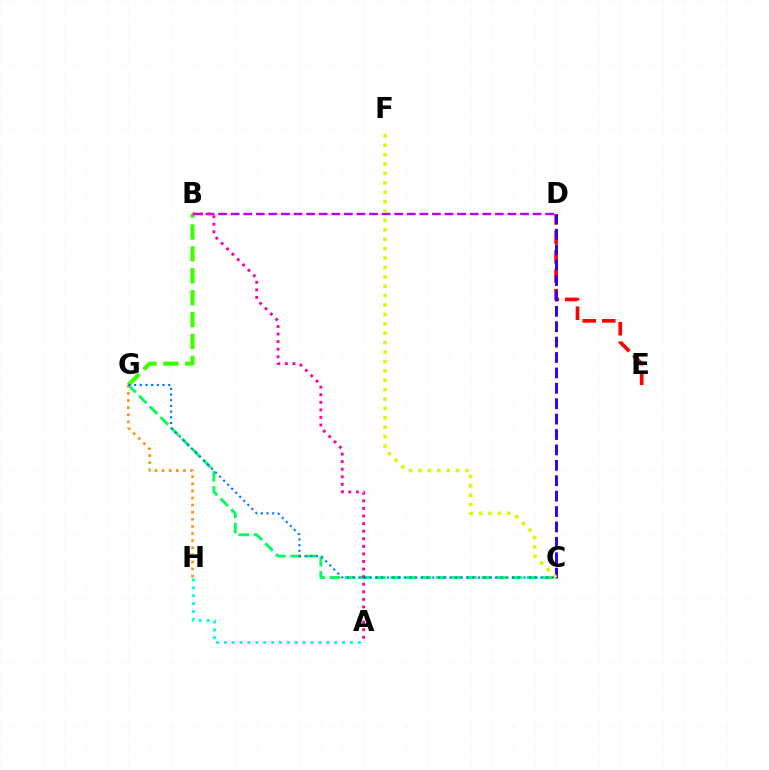{('C', 'G'): [{'color': '#00ff5c', 'line_style': 'dashed', 'thickness': 2.06}, {'color': '#0074ff', 'line_style': 'dotted', 'thickness': 1.55}], ('D', 'E'): [{'color': '#ff0000', 'line_style': 'dashed', 'thickness': 2.64}], ('C', 'D'): [{'color': '#2500ff', 'line_style': 'dashed', 'thickness': 2.09}], ('A', 'H'): [{'color': '#00fff6', 'line_style': 'dotted', 'thickness': 2.14}], ('G', 'H'): [{'color': '#ff9400', 'line_style': 'dotted', 'thickness': 1.93}], ('B', 'D'): [{'color': '#b900ff', 'line_style': 'dashed', 'thickness': 1.71}], ('B', 'G'): [{'color': '#3dff00', 'line_style': 'dashed', 'thickness': 2.97}], ('C', 'F'): [{'color': '#d1ff00', 'line_style': 'dotted', 'thickness': 2.55}], ('A', 'B'): [{'color': '#ff00ac', 'line_style': 'dotted', 'thickness': 2.06}]}